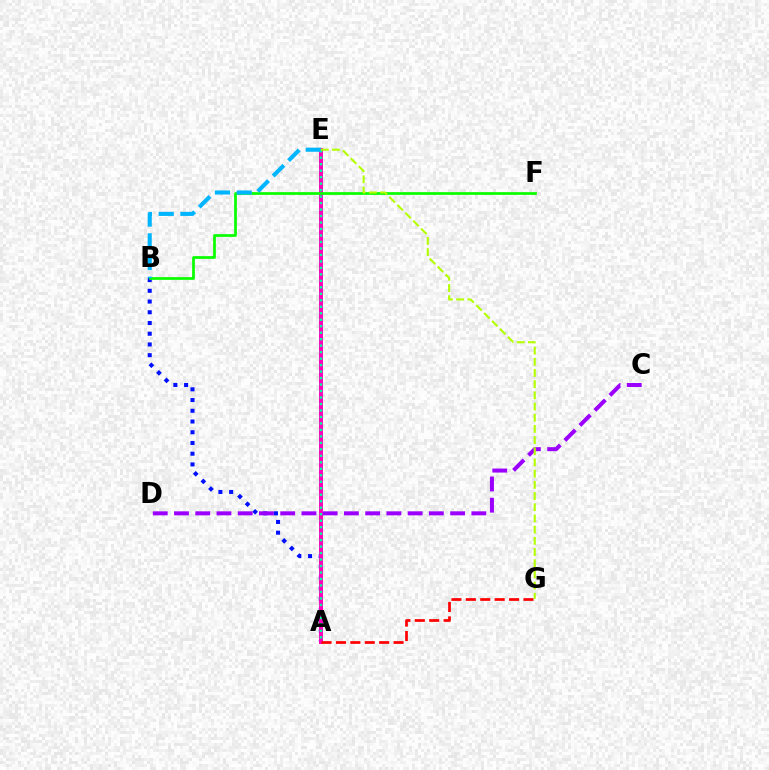{('A', 'E'): [{'color': '#ffa500', 'line_style': 'dotted', 'thickness': 2.74}, {'color': '#ff00bd', 'line_style': 'solid', 'thickness': 2.85}, {'color': '#00ff9d', 'line_style': 'dotted', 'thickness': 1.76}], ('A', 'B'): [{'color': '#0010ff', 'line_style': 'dotted', 'thickness': 2.92}], ('B', 'F'): [{'color': '#08ff00', 'line_style': 'solid', 'thickness': 1.96}], ('B', 'E'): [{'color': '#00b5ff', 'line_style': 'dashed', 'thickness': 2.95}], ('C', 'D'): [{'color': '#9b00ff', 'line_style': 'dashed', 'thickness': 2.89}], ('A', 'G'): [{'color': '#ff0000', 'line_style': 'dashed', 'thickness': 1.96}], ('E', 'G'): [{'color': '#b3ff00', 'line_style': 'dashed', 'thickness': 1.52}]}